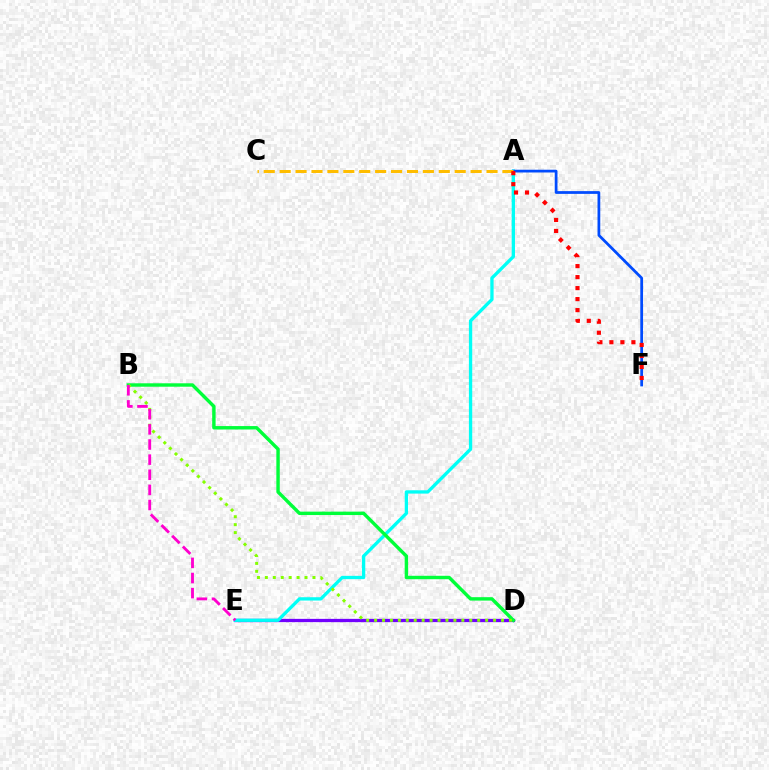{('D', 'E'): [{'color': '#7200ff', 'line_style': 'solid', 'thickness': 2.36}], ('A', 'E'): [{'color': '#00fff6', 'line_style': 'solid', 'thickness': 2.38}], ('B', 'D'): [{'color': '#00ff39', 'line_style': 'solid', 'thickness': 2.46}, {'color': '#84ff00', 'line_style': 'dotted', 'thickness': 2.16}], ('A', 'F'): [{'color': '#004bff', 'line_style': 'solid', 'thickness': 1.98}, {'color': '#ff0000', 'line_style': 'dotted', 'thickness': 2.99}], ('A', 'C'): [{'color': '#ffbd00', 'line_style': 'dashed', 'thickness': 2.16}], ('B', 'E'): [{'color': '#ff00cf', 'line_style': 'dashed', 'thickness': 2.05}]}